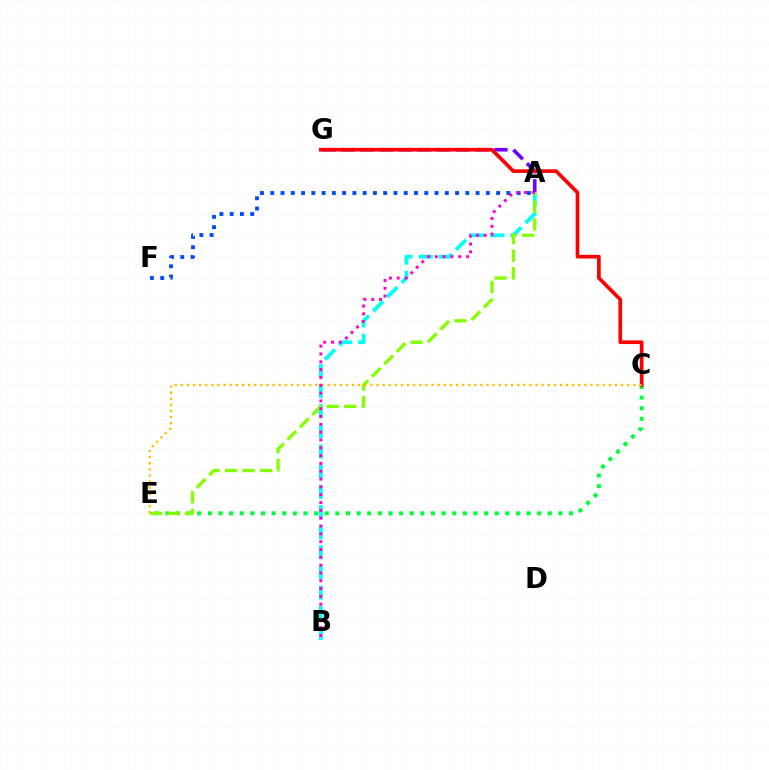{('A', 'B'): [{'color': '#00fff6', 'line_style': 'dashed', 'thickness': 2.74}, {'color': '#ff00cf', 'line_style': 'dotted', 'thickness': 2.12}], ('A', 'F'): [{'color': '#004bff', 'line_style': 'dotted', 'thickness': 2.79}], ('C', 'E'): [{'color': '#00ff39', 'line_style': 'dotted', 'thickness': 2.89}, {'color': '#ffbd00', 'line_style': 'dotted', 'thickness': 1.66}], ('A', 'G'): [{'color': '#7200ff', 'line_style': 'dashed', 'thickness': 2.6}], ('C', 'G'): [{'color': '#ff0000', 'line_style': 'solid', 'thickness': 2.65}], ('A', 'E'): [{'color': '#84ff00', 'line_style': 'dashed', 'thickness': 2.39}]}